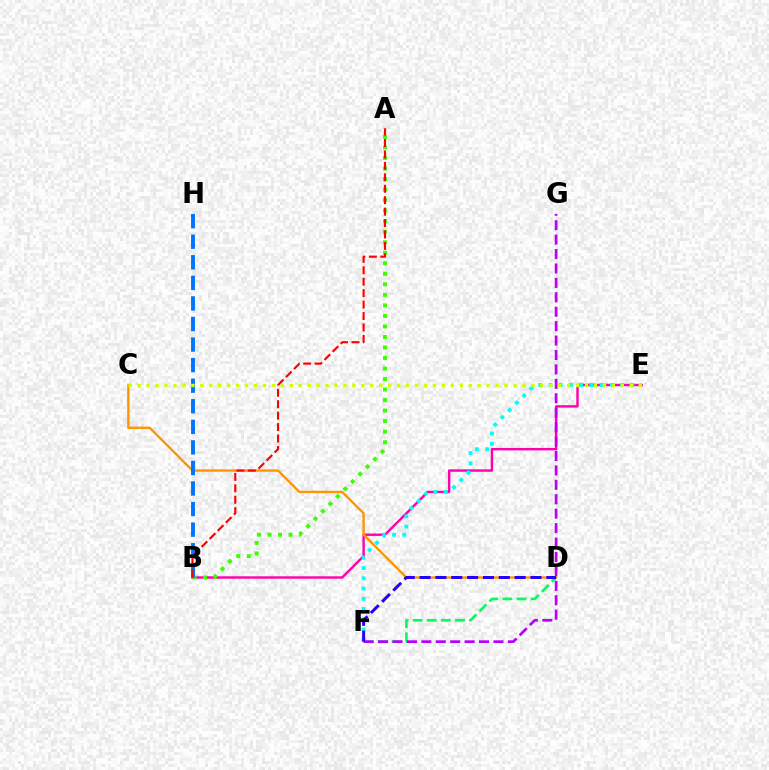{('B', 'E'): [{'color': '#ff00ac', 'line_style': 'solid', 'thickness': 1.74}], ('D', 'F'): [{'color': '#00ff5c', 'line_style': 'dashed', 'thickness': 1.91}, {'color': '#2500ff', 'line_style': 'dashed', 'thickness': 2.15}], ('E', 'F'): [{'color': '#00fff6', 'line_style': 'dotted', 'thickness': 2.78}], ('F', 'G'): [{'color': '#b900ff', 'line_style': 'dashed', 'thickness': 1.96}], ('C', 'D'): [{'color': '#ff9400', 'line_style': 'solid', 'thickness': 1.68}], ('A', 'B'): [{'color': '#3dff00', 'line_style': 'dotted', 'thickness': 2.86}, {'color': '#ff0000', 'line_style': 'dashed', 'thickness': 1.55}], ('B', 'H'): [{'color': '#0074ff', 'line_style': 'dashed', 'thickness': 2.79}], ('C', 'E'): [{'color': '#d1ff00', 'line_style': 'dotted', 'thickness': 2.43}]}